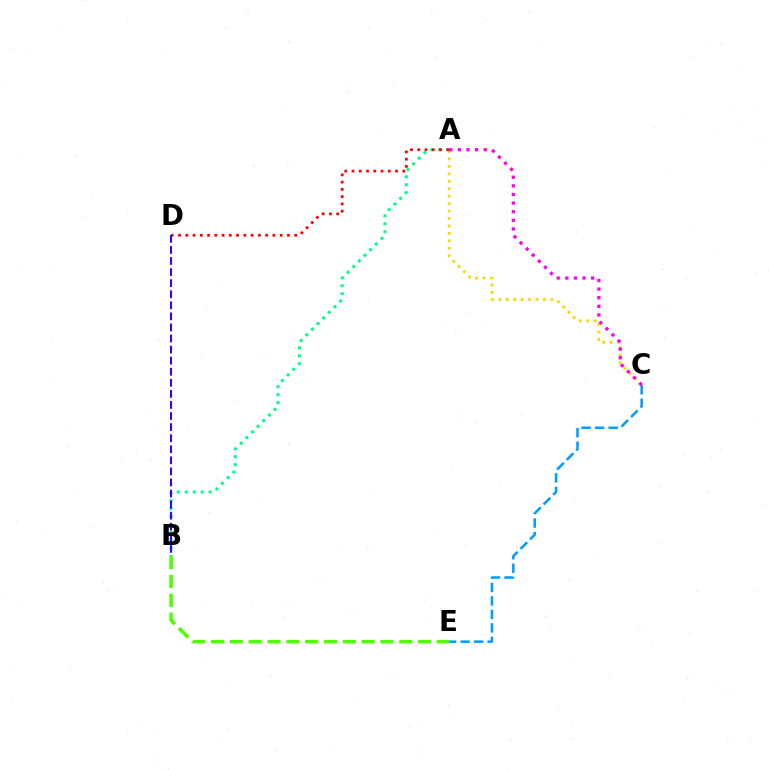{('A', 'B'): [{'color': '#00ff86', 'line_style': 'dotted', 'thickness': 2.17}], ('A', 'C'): [{'color': '#ffd500', 'line_style': 'dotted', 'thickness': 2.02}, {'color': '#ff00ed', 'line_style': 'dotted', 'thickness': 2.34}], ('A', 'D'): [{'color': '#ff0000', 'line_style': 'dotted', 'thickness': 1.97}], ('B', 'E'): [{'color': '#4fff00', 'line_style': 'dashed', 'thickness': 2.56}], ('C', 'E'): [{'color': '#009eff', 'line_style': 'dashed', 'thickness': 1.84}], ('B', 'D'): [{'color': '#3700ff', 'line_style': 'dashed', 'thickness': 1.5}]}